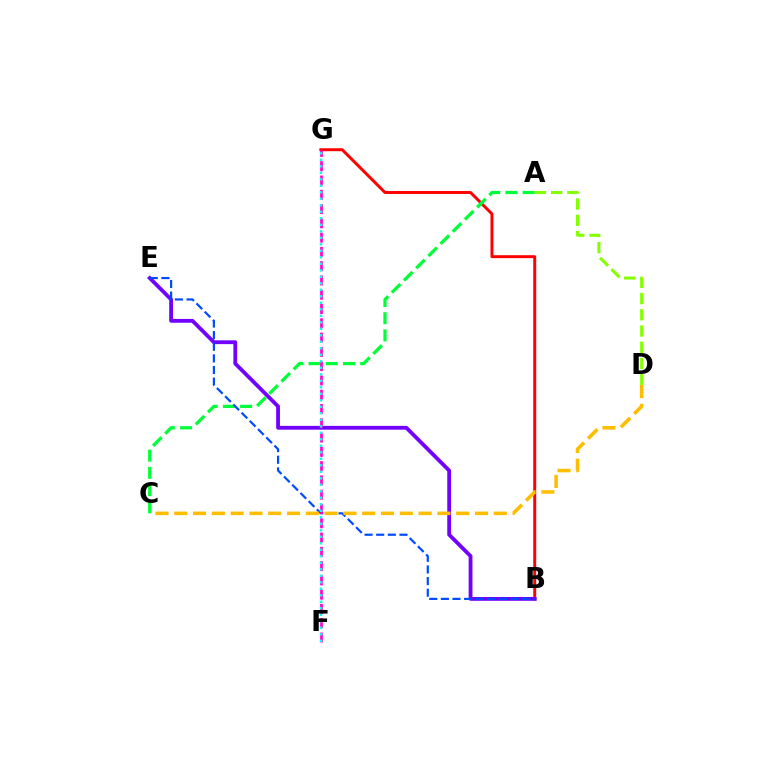{('B', 'G'): [{'color': '#ff0000', 'line_style': 'solid', 'thickness': 2.12}], ('A', 'C'): [{'color': '#00ff39', 'line_style': 'dashed', 'thickness': 2.34}], ('B', 'E'): [{'color': '#7200ff', 'line_style': 'solid', 'thickness': 2.74}, {'color': '#004bff', 'line_style': 'dashed', 'thickness': 1.58}], ('C', 'D'): [{'color': '#ffbd00', 'line_style': 'dashed', 'thickness': 2.55}], ('F', 'G'): [{'color': '#ff00cf', 'line_style': 'dashed', 'thickness': 1.94}, {'color': '#00fff6', 'line_style': 'dotted', 'thickness': 1.77}], ('A', 'D'): [{'color': '#84ff00', 'line_style': 'dashed', 'thickness': 2.21}]}